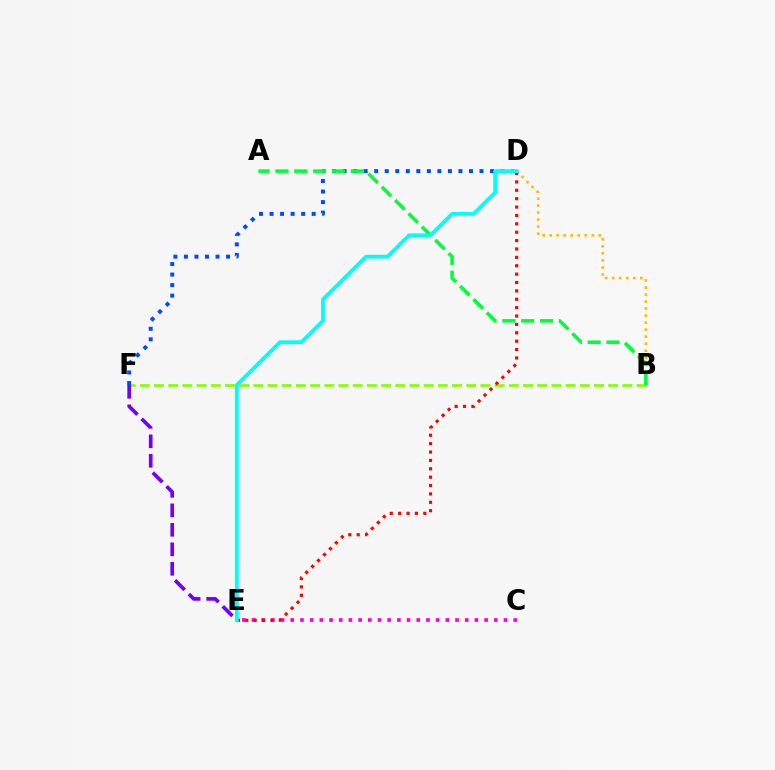{('C', 'E'): [{'color': '#ff00cf', 'line_style': 'dotted', 'thickness': 2.63}], ('B', 'D'): [{'color': '#ffbd00', 'line_style': 'dotted', 'thickness': 1.91}], ('B', 'F'): [{'color': '#84ff00', 'line_style': 'dashed', 'thickness': 1.93}], ('D', 'F'): [{'color': '#004bff', 'line_style': 'dotted', 'thickness': 2.86}], ('A', 'B'): [{'color': '#00ff39', 'line_style': 'dashed', 'thickness': 2.56}], ('D', 'E'): [{'color': '#ff0000', 'line_style': 'dotted', 'thickness': 2.28}, {'color': '#00fff6', 'line_style': 'solid', 'thickness': 2.71}], ('E', 'F'): [{'color': '#7200ff', 'line_style': 'dashed', 'thickness': 2.65}]}